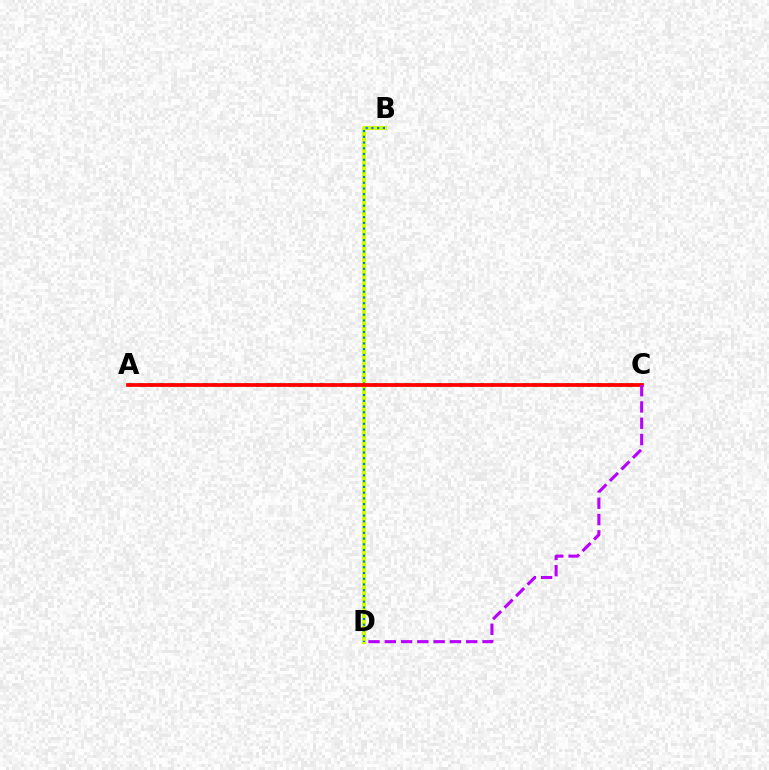{('A', 'C'): [{'color': '#00ff5c', 'line_style': 'dotted', 'thickness': 2.9}, {'color': '#ff0000', 'line_style': 'solid', 'thickness': 2.69}], ('B', 'D'): [{'color': '#d1ff00', 'line_style': 'solid', 'thickness': 2.93}, {'color': '#0074ff', 'line_style': 'dotted', 'thickness': 1.56}], ('C', 'D'): [{'color': '#b900ff', 'line_style': 'dashed', 'thickness': 2.21}]}